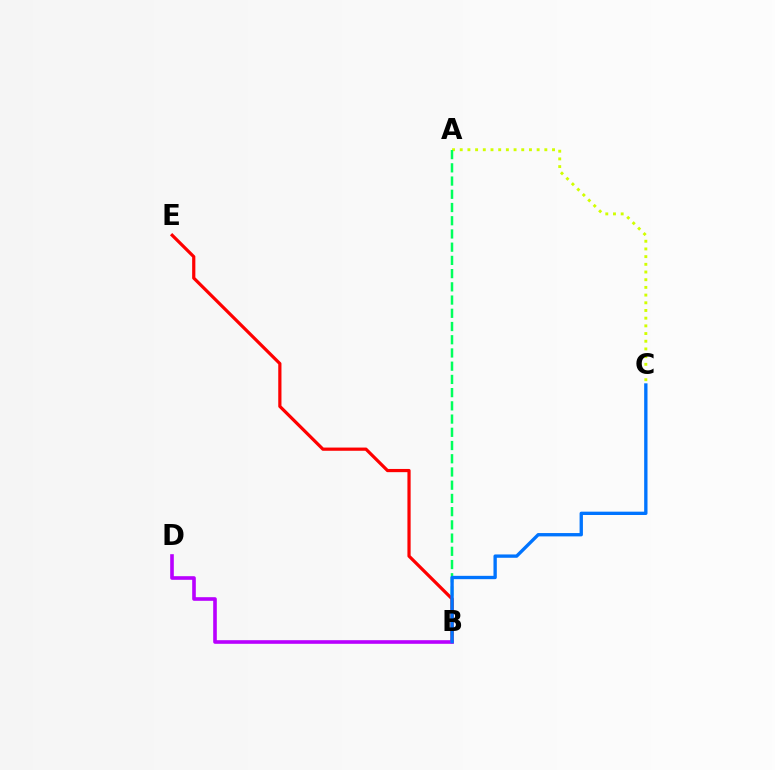{('A', 'C'): [{'color': '#d1ff00', 'line_style': 'dotted', 'thickness': 2.09}], ('A', 'B'): [{'color': '#00ff5c', 'line_style': 'dashed', 'thickness': 1.8}], ('B', 'E'): [{'color': '#ff0000', 'line_style': 'solid', 'thickness': 2.31}], ('B', 'D'): [{'color': '#b900ff', 'line_style': 'solid', 'thickness': 2.61}], ('B', 'C'): [{'color': '#0074ff', 'line_style': 'solid', 'thickness': 2.4}]}